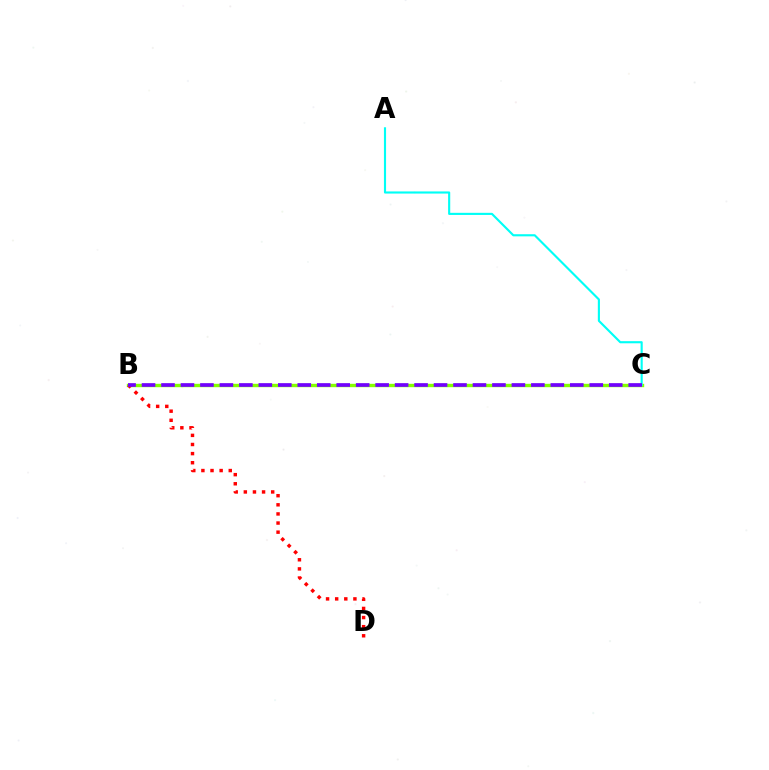{('B', 'C'): [{'color': '#84ff00', 'line_style': 'solid', 'thickness': 2.43}, {'color': '#7200ff', 'line_style': 'dashed', 'thickness': 2.64}], ('B', 'D'): [{'color': '#ff0000', 'line_style': 'dotted', 'thickness': 2.48}], ('A', 'C'): [{'color': '#00fff6', 'line_style': 'solid', 'thickness': 1.53}]}